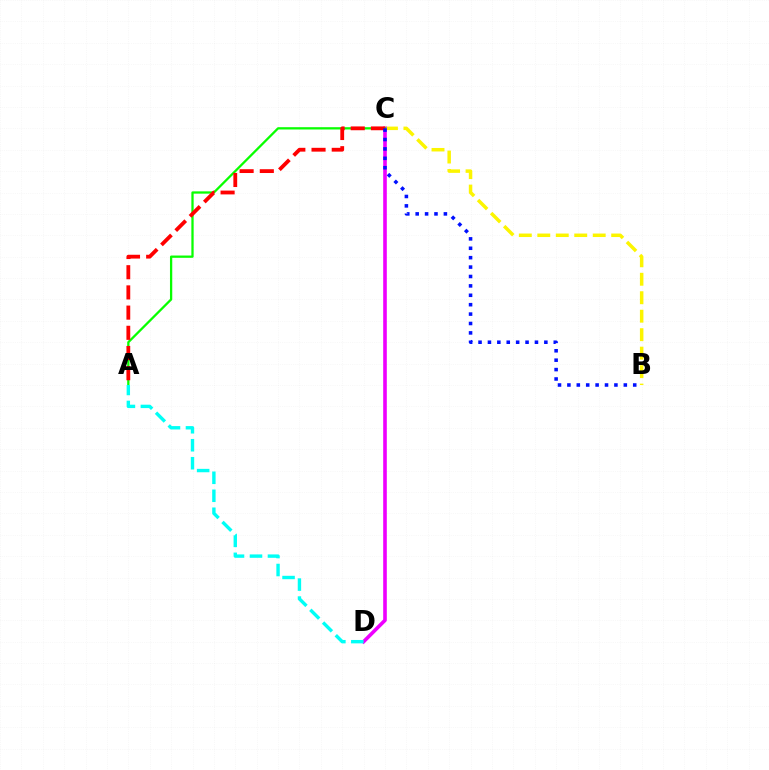{('B', 'C'): [{'color': '#fcf500', 'line_style': 'dashed', 'thickness': 2.51}, {'color': '#0010ff', 'line_style': 'dotted', 'thickness': 2.55}], ('C', 'D'): [{'color': '#ee00ff', 'line_style': 'solid', 'thickness': 2.61}], ('A', 'C'): [{'color': '#08ff00', 'line_style': 'solid', 'thickness': 1.64}, {'color': '#ff0000', 'line_style': 'dashed', 'thickness': 2.74}], ('A', 'D'): [{'color': '#00fff6', 'line_style': 'dashed', 'thickness': 2.44}]}